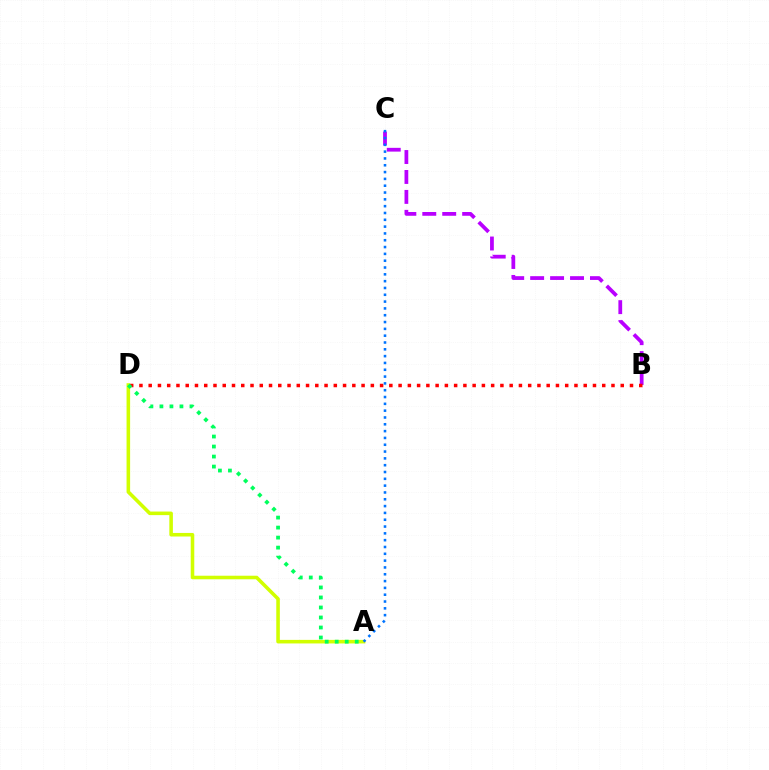{('B', 'C'): [{'color': '#b900ff', 'line_style': 'dashed', 'thickness': 2.71}], ('B', 'D'): [{'color': '#ff0000', 'line_style': 'dotted', 'thickness': 2.51}], ('A', 'D'): [{'color': '#d1ff00', 'line_style': 'solid', 'thickness': 2.57}, {'color': '#00ff5c', 'line_style': 'dotted', 'thickness': 2.72}], ('A', 'C'): [{'color': '#0074ff', 'line_style': 'dotted', 'thickness': 1.85}]}